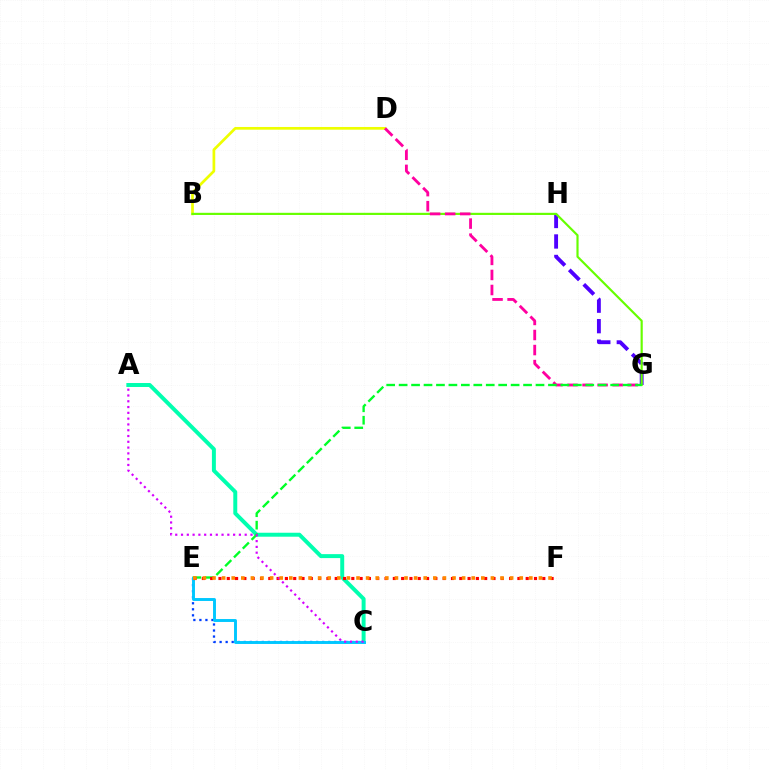{('C', 'E'): [{'color': '#003fff', 'line_style': 'dotted', 'thickness': 1.64}, {'color': '#00c7ff', 'line_style': 'solid', 'thickness': 2.1}], ('A', 'C'): [{'color': '#00ffaf', 'line_style': 'solid', 'thickness': 2.85}, {'color': '#d600ff', 'line_style': 'dotted', 'thickness': 1.57}], ('B', 'D'): [{'color': '#eeff00', 'line_style': 'solid', 'thickness': 1.96}], ('G', 'H'): [{'color': '#4f00ff', 'line_style': 'dashed', 'thickness': 2.78}], ('B', 'G'): [{'color': '#66ff00', 'line_style': 'solid', 'thickness': 1.56}], ('D', 'G'): [{'color': '#ff00a0', 'line_style': 'dashed', 'thickness': 2.04}], ('E', 'G'): [{'color': '#00ff27', 'line_style': 'dashed', 'thickness': 1.69}], ('E', 'F'): [{'color': '#ff0000', 'line_style': 'dotted', 'thickness': 2.26}, {'color': '#ff8800', 'line_style': 'dotted', 'thickness': 2.61}]}